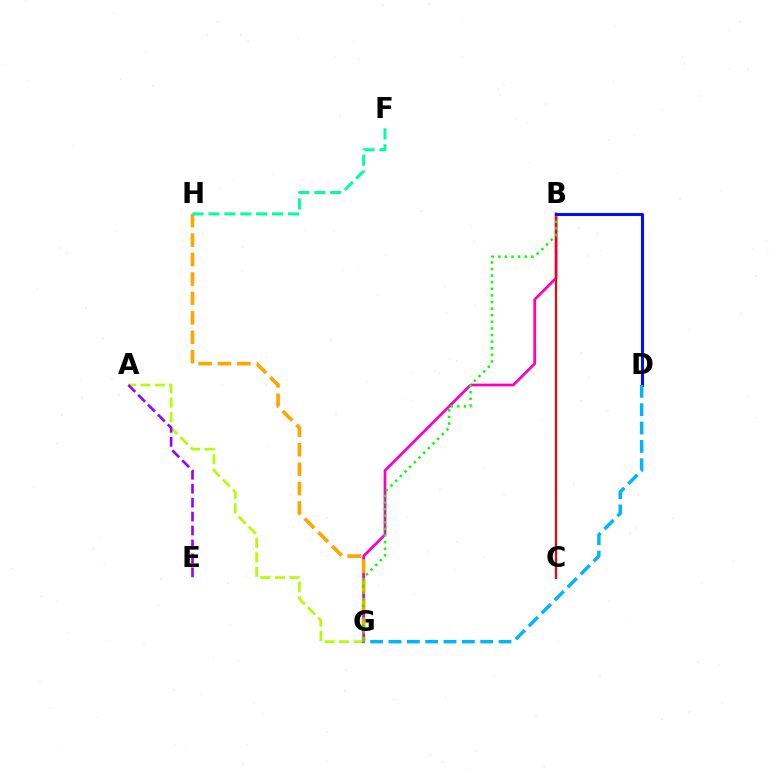{('A', 'G'): [{'color': '#b3ff00', 'line_style': 'dashed', 'thickness': 1.97}], ('B', 'G'): [{'color': '#ff00bd', 'line_style': 'solid', 'thickness': 1.97}, {'color': '#08ff00', 'line_style': 'dotted', 'thickness': 1.79}], ('A', 'E'): [{'color': '#9b00ff', 'line_style': 'dashed', 'thickness': 1.89}], ('B', 'C'): [{'color': '#ff0000', 'line_style': 'solid', 'thickness': 1.56}], ('G', 'H'): [{'color': '#ffa500', 'line_style': 'dashed', 'thickness': 2.64}], ('B', 'D'): [{'color': '#0010ff', 'line_style': 'solid', 'thickness': 2.19}], ('D', 'G'): [{'color': '#00b5ff', 'line_style': 'dashed', 'thickness': 2.49}], ('F', 'H'): [{'color': '#00ff9d', 'line_style': 'dashed', 'thickness': 2.16}]}